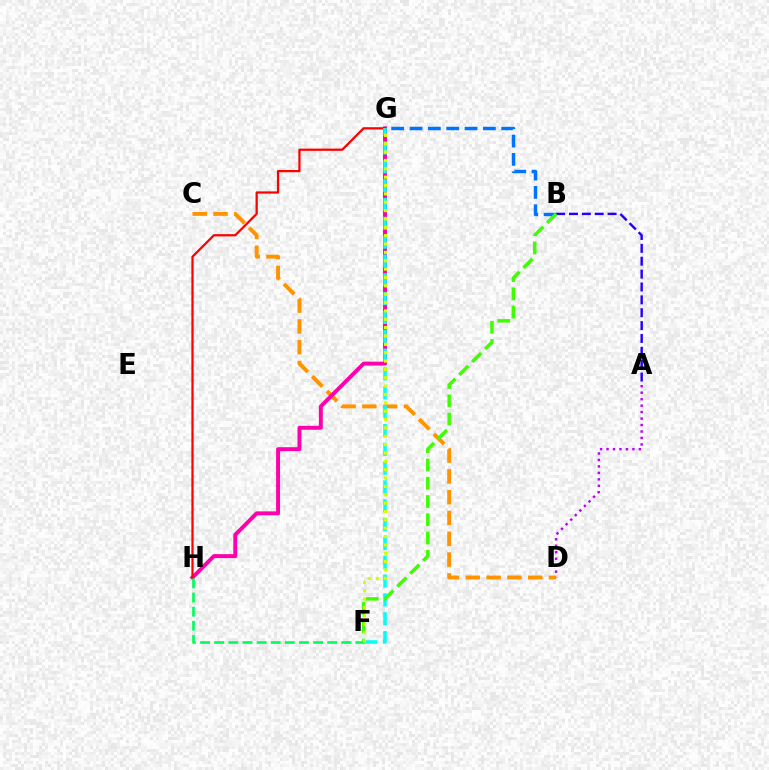{('A', 'B'): [{'color': '#2500ff', 'line_style': 'dashed', 'thickness': 1.75}], ('A', 'D'): [{'color': '#b900ff', 'line_style': 'dotted', 'thickness': 1.76}], ('C', 'D'): [{'color': '#ff9400', 'line_style': 'dashed', 'thickness': 2.83}], ('G', 'H'): [{'color': '#ff00ac', 'line_style': 'solid', 'thickness': 2.83}, {'color': '#ff0000', 'line_style': 'solid', 'thickness': 1.62}], ('F', 'G'): [{'color': '#00fff6', 'line_style': 'dashed', 'thickness': 2.56}, {'color': '#d1ff00', 'line_style': 'dotted', 'thickness': 2.27}], ('B', 'G'): [{'color': '#0074ff', 'line_style': 'dashed', 'thickness': 2.49}], ('F', 'H'): [{'color': '#00ff5c', 'line_style': 'dashed', 'thickness': 1.92}], ('B', 'F'): [{'color': '#3dff00', 'line_style': 'dashed', 'thickness': 2.48}]}